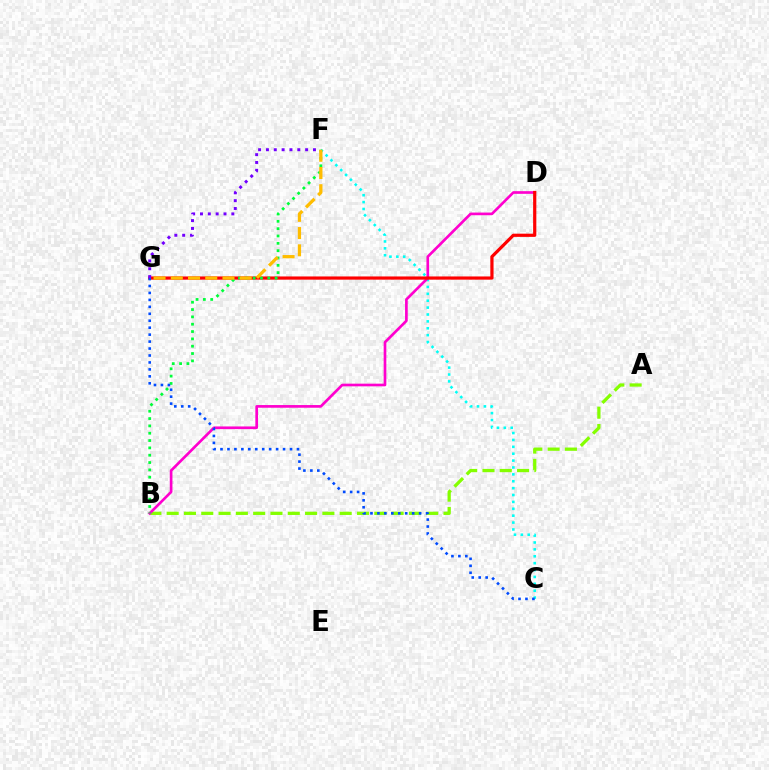{('C', 'F'): [{'color': '#00fff6', 'line_style': 'dotted', 'thickness': 1.87}], ('A', 'B'): [{'color': '#84ff00', 'line_style': 'dashed', 'thickness': 2.35}], ('B', 'D'): [{'color': '#ff00cf', 'line_style': 'solid', 'thickness': 1.92}], ('D', 'G'): [{'color': '#ff0000', 'line_style': 'solid', 'thickness': 2.31}], ('B', 'F'): [{'color': '#00ff39', 'line_style': 'dotted', 'thickness': 1.99}], ('F', 'G'): [{'color': '#7200ff', 'line_style': 'dotted', 'thickness': 2.13}, {'color': '#ffbd00', 'line_style': 'dashed', 'thickness': 2.34}], ('C', 'G'): [{'color': '#004bff', 'line_style': 'dotted', 'thickness': 1.89}]}